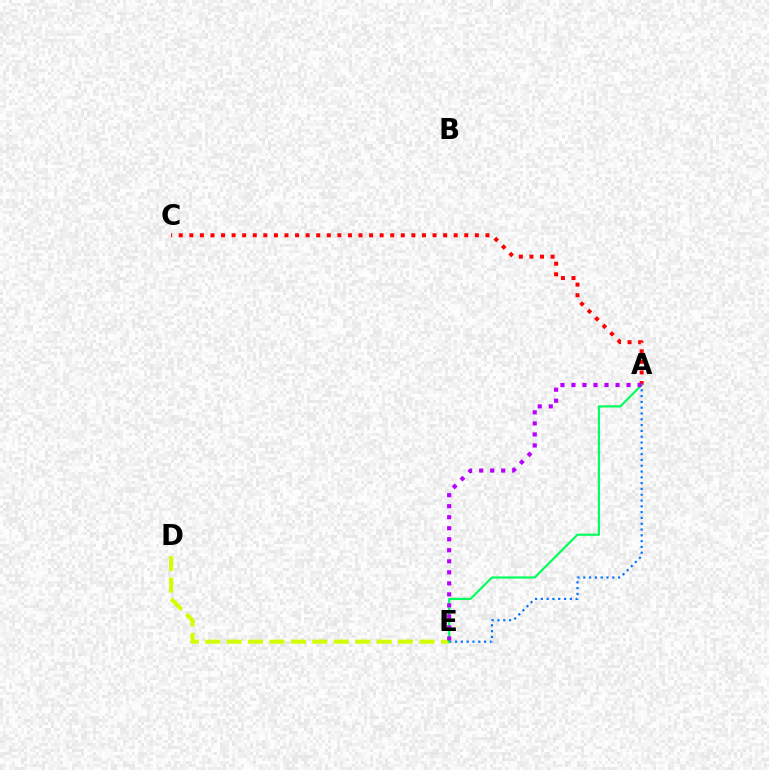{('D', 'E'): [{'color': '#d1ff00', 'line_style': 'dashed', 'thickness': 2.91}], ('A', 'C'): [{'color': '#ff0000', 'line_style': 'dotted', 'thickness': 2.87}], ('A', 'E'): [{'color': '#0074ff', 'line_style': 'dotted', 'thickness': 1.58}, {'color': '#00ff5c', 'line_style': 'solid', 'thickness': 1.56}, {'color': '#b900ff', 'line_style': 'dotted', 'thickness': 2.99}]}